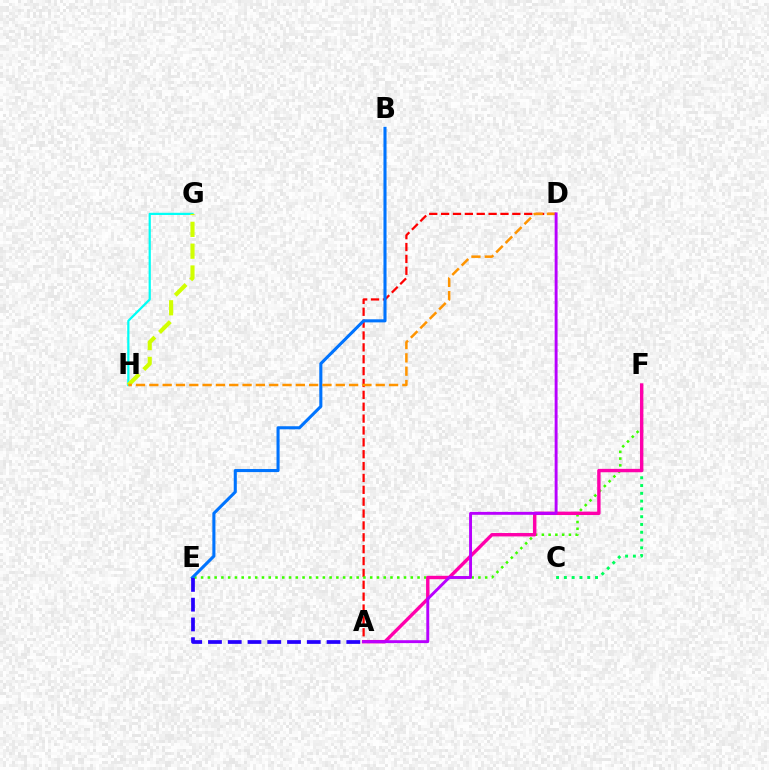{('A', 'D'): [{'color': '#ff0000', 'line_style': 'dashed', 'thickness': 1.61}, {'color': '#b900ff', 'line_style': 'solid', 'thickness': 2.1}], ('E', 'F'): [{'color': '#3dff00', 'line_style': 'dotted', 'thickness': 1.84}], ('B', 'E'): [{'color': '#0074ff', 'line_style': 'solid', 'thickness': 2.21}], ('G', 'H'): [{'color': '#00fff6', 'line_style': 'solid', 'thickness': 1.6}, {'color': '#d1ff00', 'line_style': 'dashed', 'thickness': 2.97}], ('C', 'F'): [{'color': '#00ff5c', 'line_style': 'dotted', 'thickness': 2.12}], ('A', 'F'): [{'color': '#ff00ac', 'line_style': 'solid', 'thickness': 2.44}], ('D', 'H'): [{'color': '#ff9400', 'line_style': 'dashed', 'thickness': 1.81}], ('A', 'E'): [{'color': '#2500ff', 'line_style': 'dashed', 'thickness': 2.68}]}